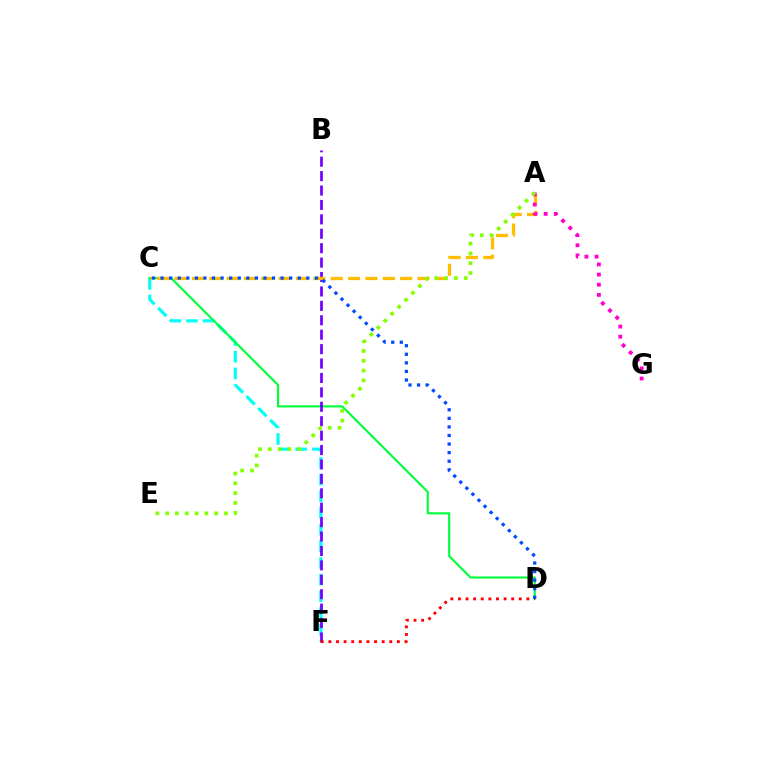{('C', 'F'): [{'color': '#00fff6', 'line_style': 'dashed', 'thickness': 2.26}], ('C', 'D'): [{'color': '#00ff39', 'line_style': 'solid', 'thickness': 1.53}, {'color': '#004bff', 'line_style': 'dotted', 'thickness': 2.33}], ('B', 'F'): [{'color': '#7200ff', 'line_style': 'dashed', 'thickness': 1.96}], ('D', 'F'): [{'color': '#ff0000', 'line_style': 'dotted', 'thickness': 2.07}], ('A', 'C'): [{'color': '#ffbd00', 'line_style': 'dashed', 'thickness': 2.36}], ('A', 'G'): [{'color': '#ff00cf', 'line_style': 'dotted', 'thickness': 2.75}], ('A', 'E'): [{'color': '#84ff00', 'line_style': 'dotted', 'thickness': 2.67}]}